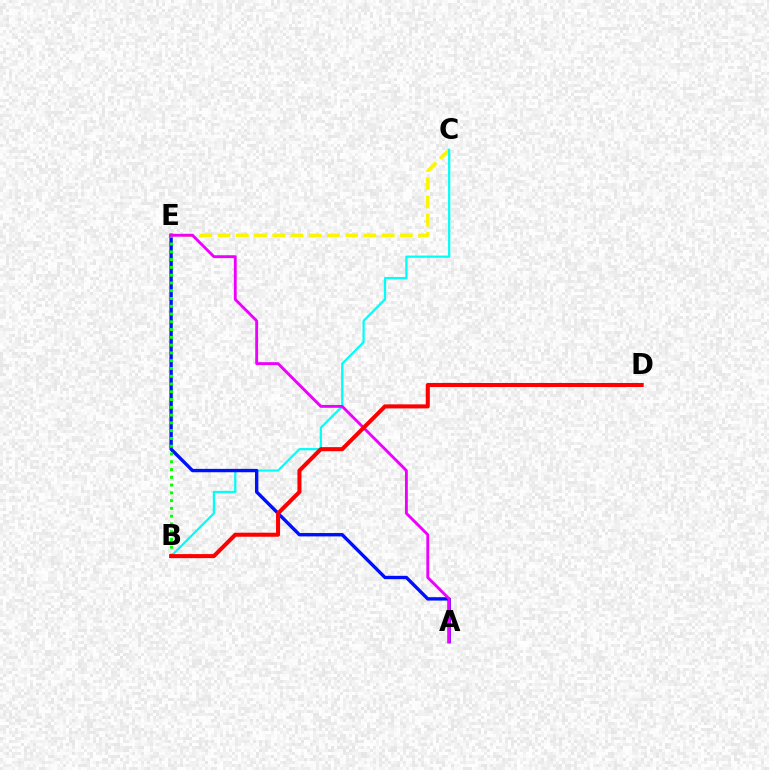{('C', 'E'): [{'color': '#fcf500', 'line_style': 'dashed', 'thickness': 2.48}], ('B', 'C'): [{'color': '#00fff6', 'line_style': 'solid', 'thickness': 1.61}], ('A', 'E'): [{'color': '#0010ff', 'line_style': 'solid', 'thickness': 2.43}, {'color': '#ee00ff', 'line_style': 'solid', 'thickness': 2.07}], ('B', 'E'): [{'color': '#08ff00', 'line_style': 'dotted', 'thickness': 2.11}], ('B', 'D'): [{'color': '#ff0000', 'line_style': 'solid', 'thickness': 2.92}]}